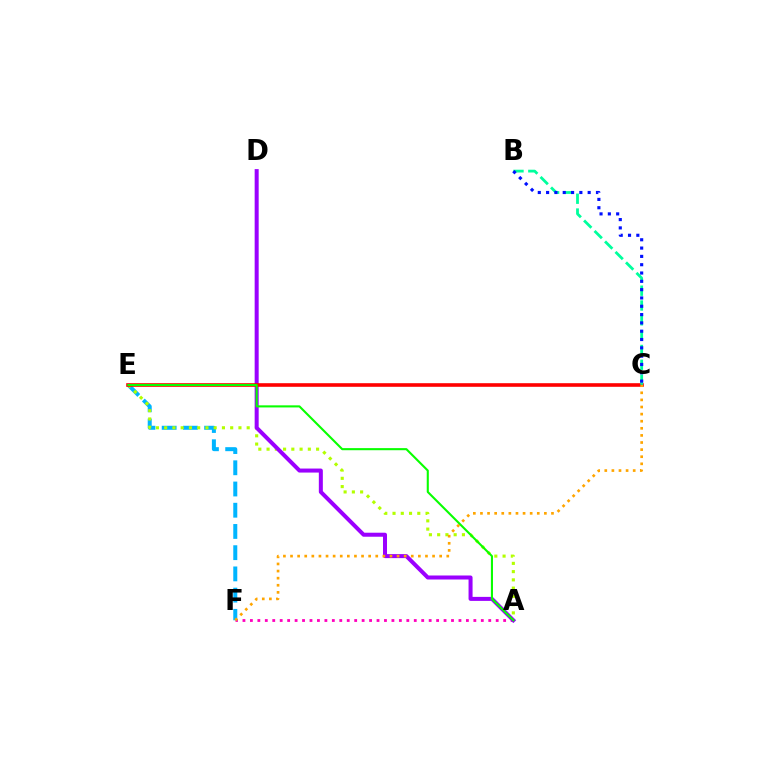{('A', 'F'): [{'color': '#ff00bd', 'line_style': 'dotted', 'thickness': 2.02}], ('E', 'F'): [{'color': '#00b5ff', 'line_style': 'dashed', 'thickness': 2.88}], ('A', 'E'): [{'color': '#b3ff00', 'line_style': 'dotted', 'thickness': 2.24}, {'color': '#08ff00', 'line_style': 'solid', 'thickness': 1.51}], ('A', 'D'): [{'color': '#9b00ff', 'line_style': 'solid', 'thickness': 2.89}], ('C', 'E'): [{'color': '#ff0000', 'line_style': 'solid', 'thickness': 2.6}], ('B', 'C'): [{'color': '#00ff9d', 'line_style': 'dashed', 'thickness': 2.01}, {'color': '#0010ff', 'line_style': 'dotted', 'thickness': 2.26}], ('C', 'F'): [{'color': '#ffa500', 'line_style': 'dotted', 'thickness': 1.93}]}